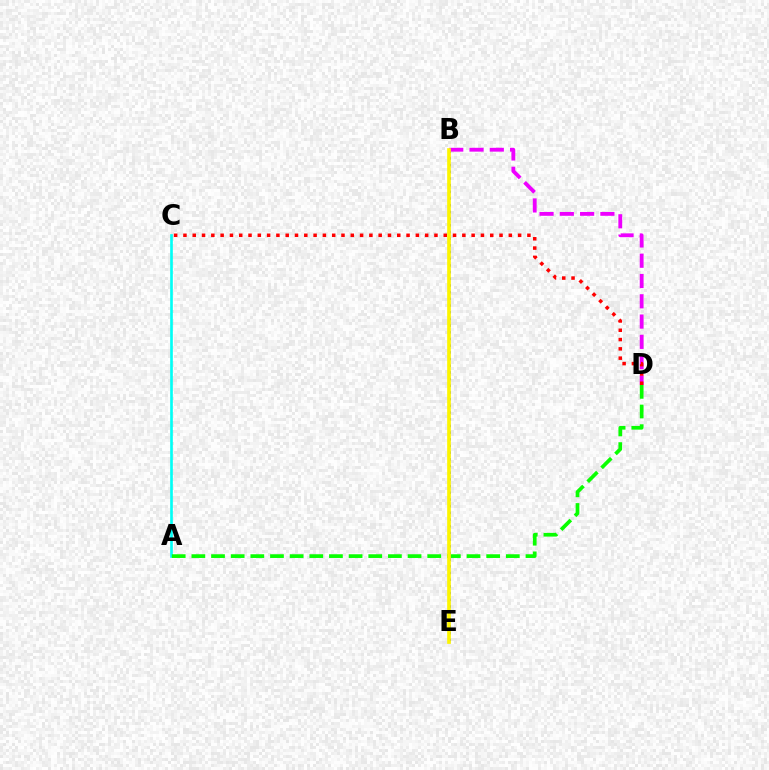{('B', 'E'): [{'color': '#0010ff', 'line_style': 'dotted', 'thickness': 1.82}, {'color': '#fcf500', 'line_style': 'solid', 'thickness': 2.64}], ('A', 'C'): [{'color': '#00fff6', 'line_style': 'solid', 'thickness': 1.91}], ('B', 'D'): [{'color': '#ee00ff', 'line_style': 'dashed', 'thickness': 2.75}], ('A', 'D'): [{'color': '#08ff00', 'line_style': 'dashed', 'thickness': 2.67}], ('C', 'D'): [{'color': '#ff0000', 'line_style': 'dotted', 'thickness': 2.53}]}